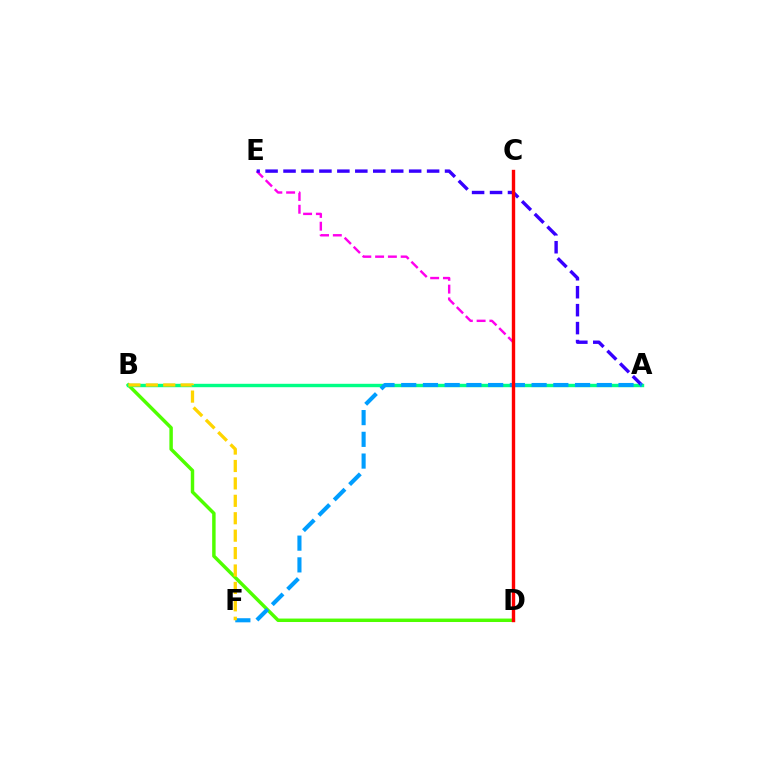{('B', 'D'): [{'color': '#4fff00', 'line_style': 'solid', 'thickness': 2.49}], ('A', 'B'): [{'color': '#00ff86', 'line_style': 'solid', 'thickness': 2.45}], ('D', 'E'): [{'color': '#ff00ed', 'line_style': 'dashed', 'thickness': 1.74}], ('A', 'E'): [{'color': '#3700ff', 'line_style': 'dashed', 'thickness': 2.44}], ('A', 'F'): [{'color': '#009eff', 'line_style': 'dashed', 'thickness': 2.95}], ('B', 'F'): [{'color': '#ffd500', 'line_style': 'dashed', 'thickness': 2.37}], ('C', 'D'): [{'color': '#ff0000', 'line_style': 'solid', 'thickness': 2.44}]}